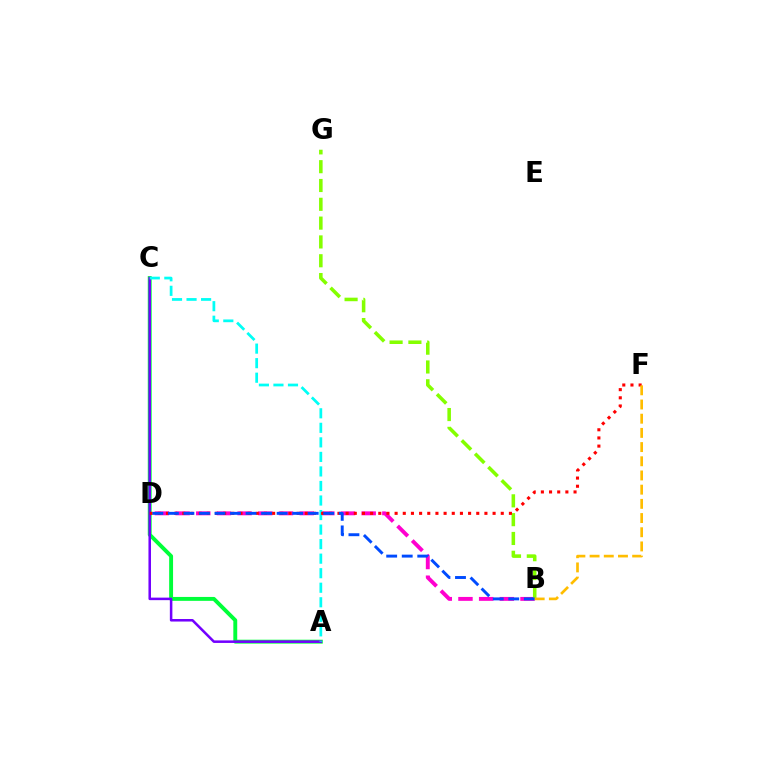{('A', 'C'): [{'color': '#00ff39', 'line_style': 'solid', 'thickness': 2.81}, {'color': '#7200ff', 'line_style': 'solid', 'thickness': 1.82}, {'color': '#00fff6', 'line_style': 'dashed', 'thickness': 1.97}], ('B', 'D'): [{'color': '#ff00cf', 'line_style': 'dashed', 'thickness': 2.81}, {'color': '#004bff', 'line_style': 'dashed', 'thickness': 2.11}], ('B', 'G'): [{'color': '#84ff00', 'line_style': 'dashed', 'thickness': 2.56}], ('D', 'F'): [{'color': '#ff0000', 'line_style': 'dotted', 'thickness': 2.22}], ('B', 'F'): [{'color': '#ffbd00', 'line_style': 'dashed', 'thickness': 1.93}]}